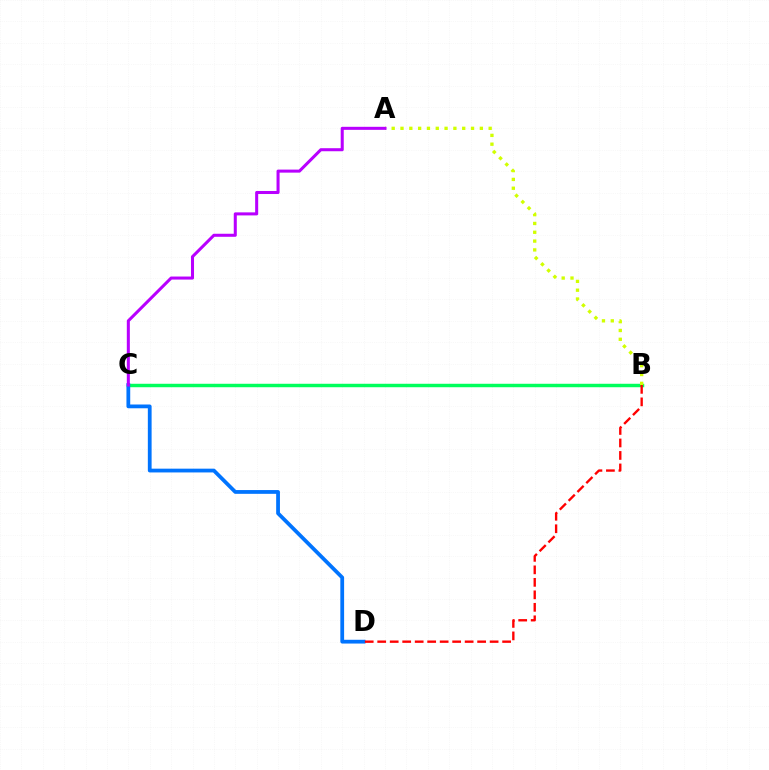{('B', 'C'): [{'color': '#00ff5c', 'line_style': 'solid', 'thickness': 2.49}], ('A', 'B'): [{'color': '#d1ff00', 'line_style': 'dotted', 'thickness': 2.4}], ('C', 'D'): [{'color': '#0074ff', 'line_style': 'solid', 'thickness': 2.72}], ('A', 'C'): [{'color': '#b900ff', 'line_style': 'solid', 'thickness': 2.19}], ('B', 'D'): [{'color': '#ff0000', 'line_style': 'dashed', 'thickness': 1.7}]}